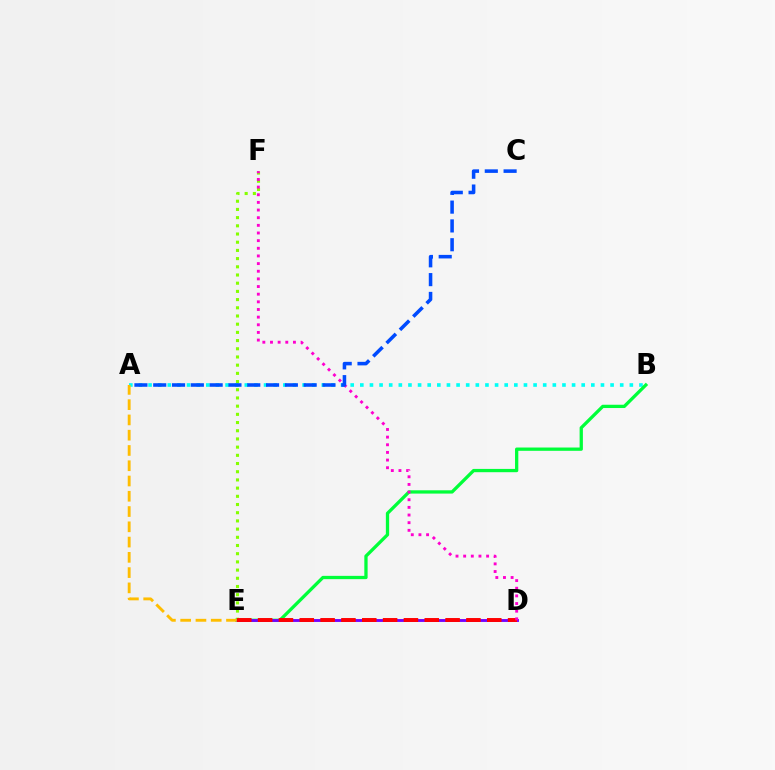{('E', 'F'): [{'color': '#84ff00', 'line_style': 'dotted', 'thickness': 2.23}], ('A', 'B'): [{'color': '#00fff6', 'line_style': 'dotted', 'thickness': 2.62}], ('B', 'E'): [{'color': '#00ff39', 'line_style': 'solid', 'thickness': 2.36}], ('D', 'E'): [{'color': '#7200ff', 'line_style': 'solid', 'thickness': 2.07}, {'color': '#ff0000', 'line_style': 'dashed', 'thickness': 2.83}], ('A', 'E'): [{'color': '#ffbd00', 'line_style': 'dashed', 'thickness': 2.07}], ('D', 'F'): [{'color': '#ff00cf', 'line_style': 'dotted', 'thickness': 2.08}], ('A', 'C'): [{'color': '#004bff', 'line_style': 'dashed', 'thickness': 2.55}]}